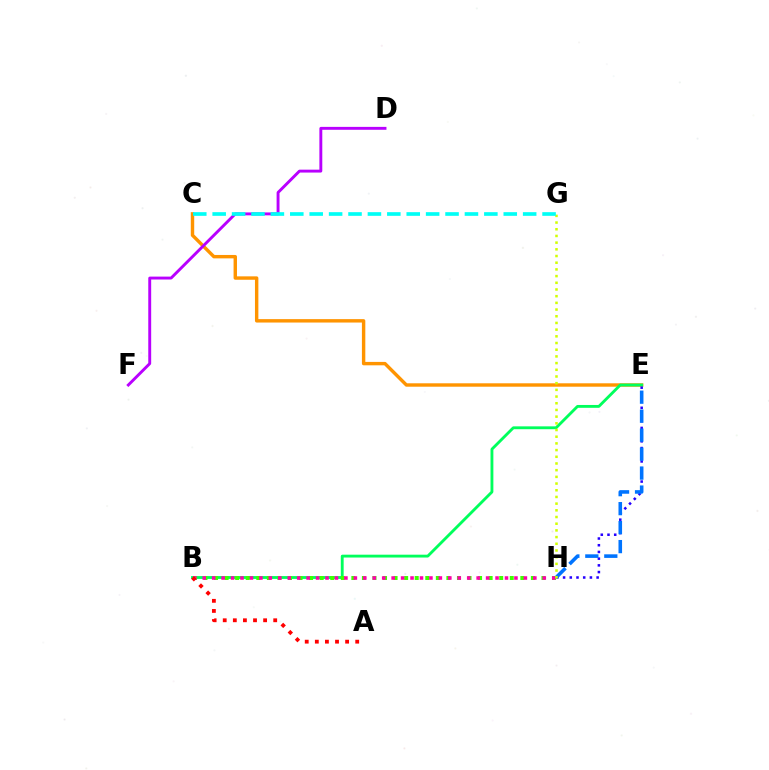{('C', 'E'): [{'color': '#ff9400', 'line_style': 'solid', 'thickness': 2.46}], ('B', 'E'): [{'color': '#00ff5c', 'line_style': 'solid', 'thickness': 2.05}], ('B', 'H'): [{'color': '#3dff00', 'line_style': 'dotted', 'thickness': 2.87}, {'color': '#ff00ac', 'line_style': 'dotted', 'thickness': 2.57}], ('E', 'H'): [{'color': '#2500ff', 'line_style': 'dotted', 'thickness': 1.82}, {'color': '#0074ff', 'line_style': 'dashed', 'thickness': 2.58}], ('D', 'F'): [{'color': '#b900ff', 'line_style': 'solid', 'thickness': 2.09}], ('G', 'H'): [{'color': '#d1ff00', 'line_style': 'dotted', 'thickness': 1.82}], ('C', 'G'): [{'color': '#00fff6', 'line_style': 'dashed', 'thickness': 2.64}], ('A', 'B'): [{'color': '#ff0000', 'line_style': 'dotted', 'thickness': 2.74}]}